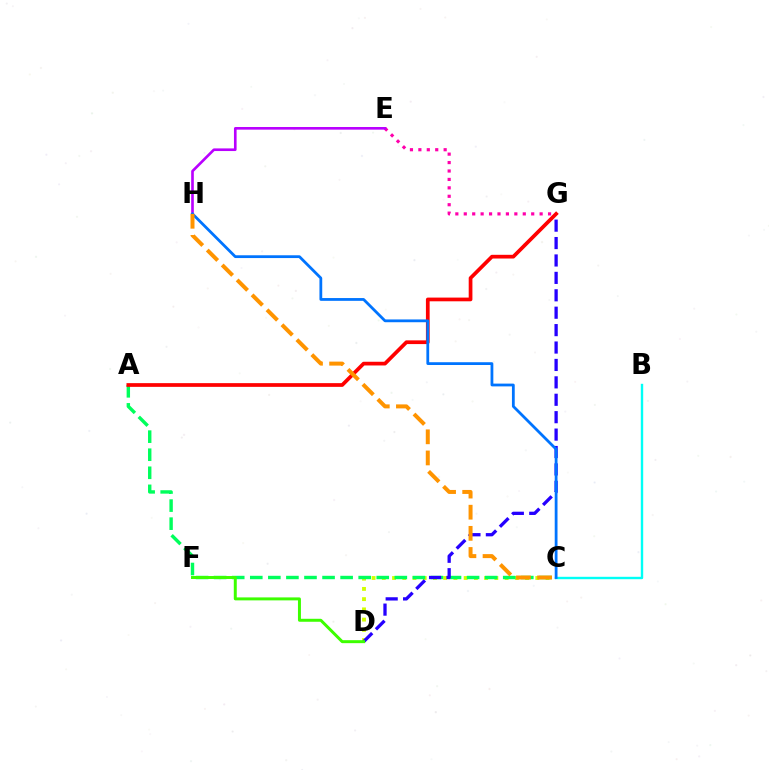{('E', 'G'): [{'color': '#ff00ac', 'line_style': 'dotted', 'thickness': 2.29}], ('C', 'D'): [{'color': '#d1ff00', 'line_style': 'dotted', 'thickness': 2.78}], ('B', 'C'): [{'color': '#00fff6', 'line_style': 'solid', 'thickness': 1.73}], ('A', 'C'): [{'color': '#00ff5c', 'line_style': 'dashed', 'thickness': 2.45}], ('D', 'G'): [{'color': '#2500ff', 'line_style': 'dashed', 'thickness': 2.37}], ('E', 'H'): [{'color': '#b900ff', 'line_style': 'solid', 'thickness': 1.9}], ('D', 'F'): [{'color': '#3dff00', 'line_style': 'solid', 'thickness': 2.14}], ('A', 'G'): [{'color': '#ff0000', 'line_style': 'solid', 'thickness': 2.68}], ('C', 'H'): [{'color': '#0074ff', 'line_style': 'solid', 'thickness': 2.0}, {'color': '#ff9400', 'line_style': 'dashed', 'thickness': 2.87}]}